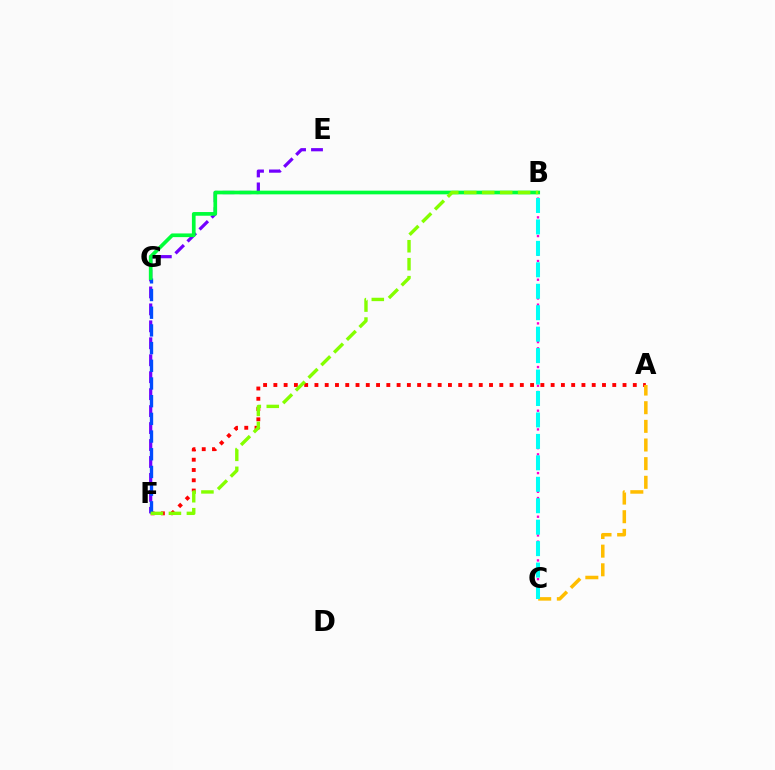{('A', 'F'): [{'color': '#ff0000', 'line_style': 'dotted', 'thickness': 2.79}], ('E', 'F'): [{'color': '#7200ff', 'line_style': 'dashed', 'thickness': 2.3}], ('B', 'C'): [{'color': '#ff00cf', 'line_style': 'dotted', 'thickness': 1.69}, {'color': '#00fff6', 'line_style': 'dashed', 'thickness': 2.91}], ('F', 'G'): [{'color': '#004bff', 'line_style': 'dashed', 'thickness': 2.4}], ('A', 'C'): [{'color': '#ffbd00', 'line_style': 'dashed', 'thickness': 2.53}], ('B', 'G'): [{'color': '#00ff39', 'line_style': 'solid', 'thickness': 2.66}], ('B', 'F'): [{'color': '#84ff00', 'line_style': 'dashed', 'thickness': 2.44}]}